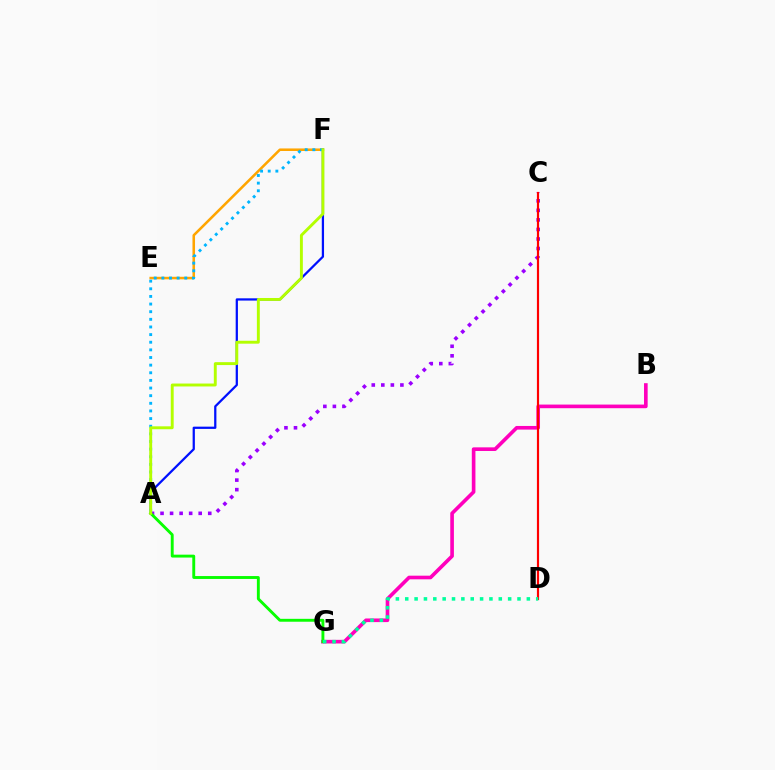{('E', 'F'): [{'color': '#ffa500', 'line_style': 'solid', 'thickness': 1.84}], ('B', 'G'): [{'color': '#ff00bd', 'line_style': 'solid', 'thickness': 2.62}], ('A', 'F'): [{'color': '#0010ff', 'line_style': 'solid', 'thickness': 1.62}, {'color': '#00b5ff', 'line_style': 'dotted', 'thickness': 2.07}, {'color': '#b3ff00', 'line_style': 'solid', 'thickness': 2.1}], ('A', 'C'): [{'color': '#9b00ff', 'line_style': 'dotted', 'thickness': 2.59}], ('C', 'D'): [{'color': '#ff0000', 'line_style': 'solid', 'thickness': 1.57}], ('A', 'G'): [{'color': '#08ff00', 'line_style': 'solid', 'thickness': 2.08}], ('D', 'G'): [{'color': '#00ff9d', 'line_style': 'dotted', 'thickness': 2.54}]}